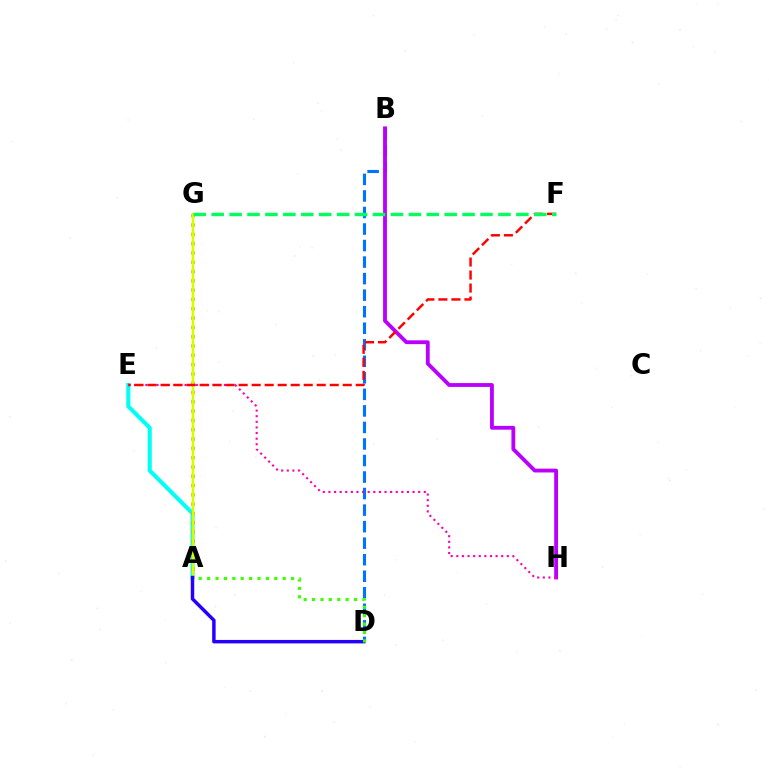{('B', 'D'): [{'color': '#0074ff', 'line_style': 'dashed', 'thickness': 2.25}], ('A', 'E'): [{'color': '#00fff6', 'line_style': 'solid', 'thickness': 2.95}], ('B', 'H'): [{'color': '#b900ff', 'line_style': 'solid', 'thickness': 2.75}], ('E', 'H'): [{'color': '#ff00ac', 'line_style': 'dotted', 'thickness': 1.52}], ('A', 'G'): [{'color': '#ff9400', 'line_style': 'dotted', 'thickness': 2.53}, {'color': '#d1ff00', 'line_style': 'solid', 'thickness': 1.77}], ('E', 'F'): [{'color': '#ff0000', 'line_style': 'dashed', 'thickness': 1.77}], ('F', 'G'): [{'color': '#00ff5c', 'line_style': 'dashed', 'thickness': 2.43}], ('A', 'D'): [{'color': '#2500ff', 'line_style': 'solid', 'thickness': 2.49}, {'color': '#3dff00', 'line_style': 'dotted', 'thickness': 2.28}]}